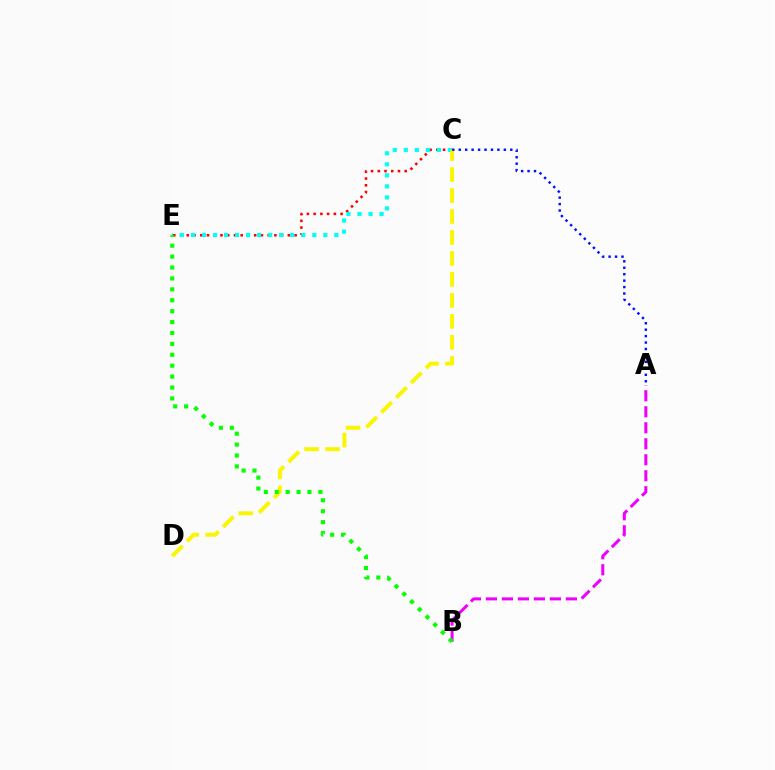{('C', 'E'): [{'color': '#ff0000', 'line_style': 'dotted', 'thickness': 1.83}, {'color': '#00fff6', 'line_style': 'dotted', 'thickness': 3.0}], ('C', 'D'): [{'color': '#fcf500', 'line_style': 'dashed', 'thickness': 2.85}], ('A', 'C'): [{'color': '#0010ff', 'line_style': 'dotted', 'thickness': 1.75}], ('A', 'B'): [{'color': '#ee00ff', 'line_style': 'dashed', 'thickness': 2.17}], ('B', 'E'): [{'color': '#08ff00', 'line_style': 'dotted', 'thickness': 2.96}]}